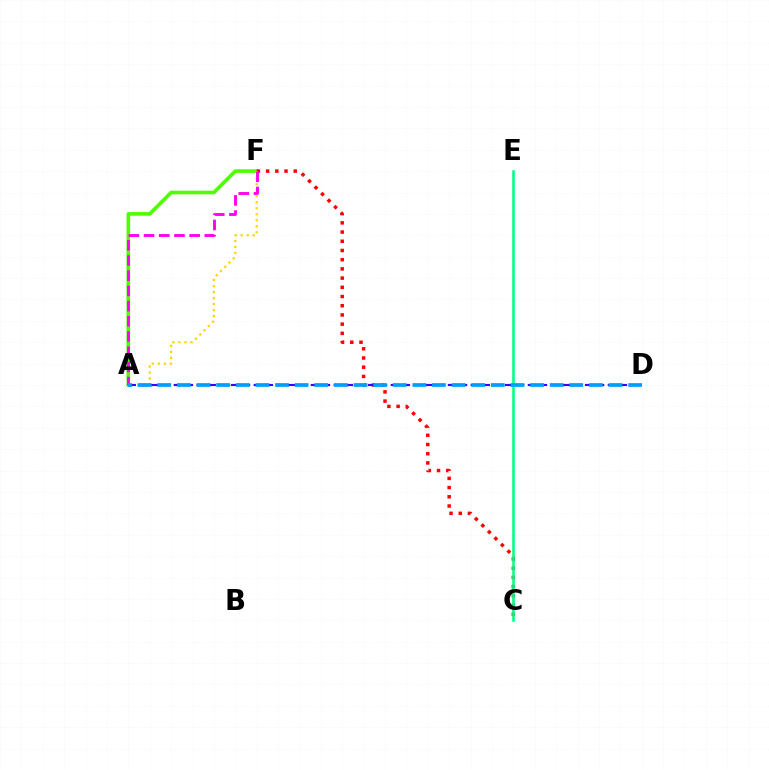{('A', 'F'): [{'color': '#4fff00', 'line_style': 'solid', 'thickness': 2.61}, {'color': '#ffd500', 'line_style': 'dotted', 'thickness': 1.63}, {'color': '#ff00ed', 'line_style': 'dashed', 'thickness': 2.06}], ('C', 'F'): [{'color': '#ff0000', 'line_style': 'dotted', 'thickness': 2.5}], ('A', 'D'): [{'color': '#3700ff', 'line_style': 'dashed', 'thickness': 1.55}, {'color': '#009eff', 'line_style': 'dashed', 'thickness': 2.67}], ('C', 'E'): [{'color': '#00ff86', 'line_style': 'solid', 'thickness': 1.86}]}